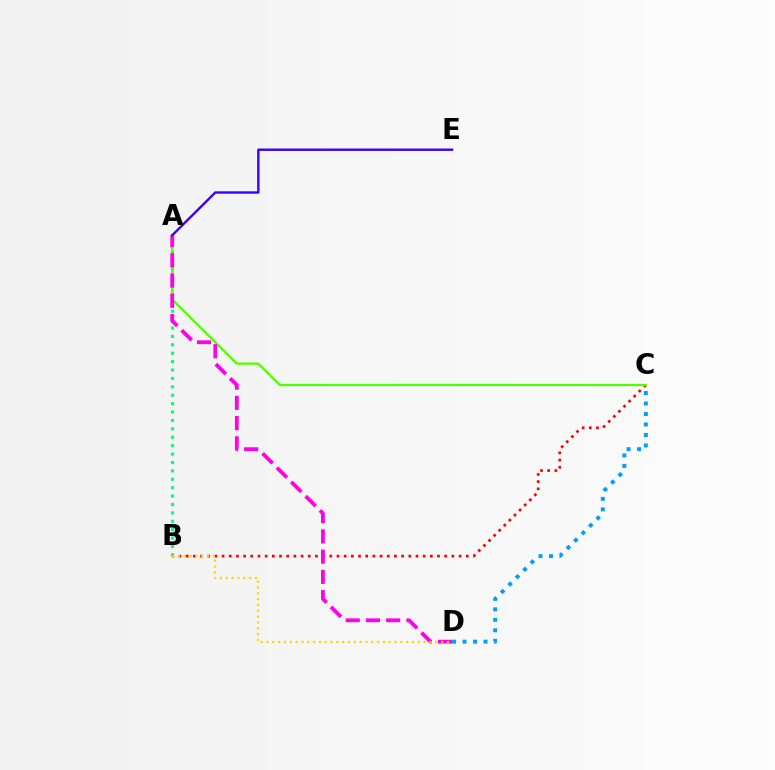{('A', 'B'): [{'color': '#00ff86', 'line_style': 'dotted', 'thickness': 2.28}], ('B', 'C'): [{'color': '#ff0000', 'line_style': 'dotted', 'thickness': 1.95}], ('A', 'C'): [{'color': '#4fff00', 'line_style': 'solid', 'thickness': 1.62}], ('A', 'D'): [{'color': '#ff00ed', 'line_style': 'dashed', 'thickness': 2.75}], ('C', 'D'): [{'color': '#009eff', 'line_style': 'dotted', 'thickness': 2.85}], ('B', 'D'): [{'color': '#ffd500', 'line_style': 'dotted', 'thickness': 1.58}], ('A', 'E'): [{'color': '#3700ff', 'line_style': 'solid', 'thickness': 1.71}]}